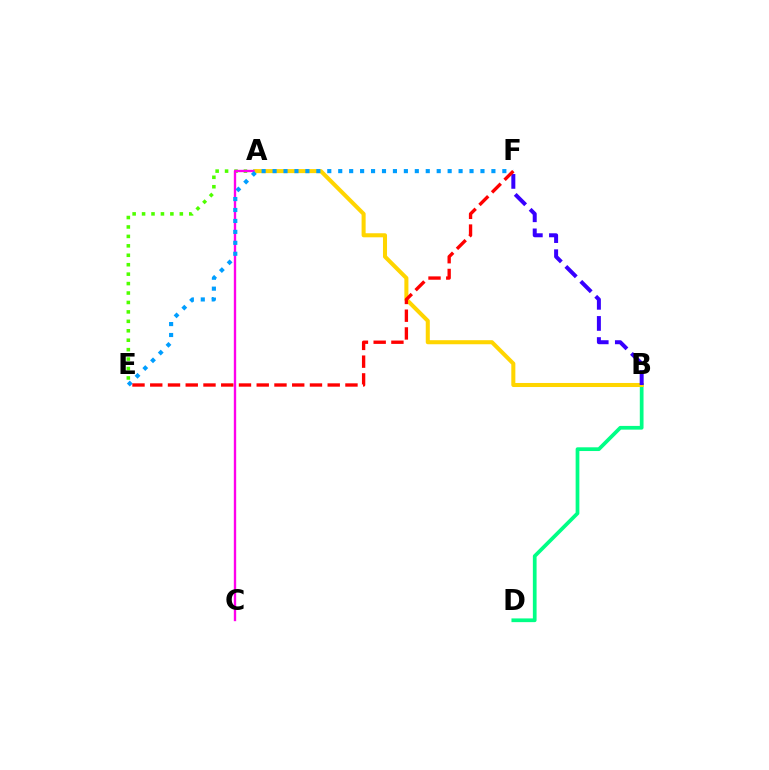{('A', 'E'): [{'color': '#4fff00', 'line_style': 'dotted', 'thickness': 2.56}], ('A', 'C'): [{'color': '#ff00ed', 'line_style': 'solid', 'thickness': 1.7}], ('B', 'D'): [{'color': '#00ff86', 'line_style': 'solid', 'thickness': 2.68}], ('A', 'B'): [{'color': '#ffd500', 'line_style': 'solid', 'thickness': 2.91}], ('E', 'F'): [{'color': '#009eff', 'line_style': 'dotted', 'thickness': 2.97}, {'color': '#ff0000', 'line_style': 'dashed', 'thickness': 2.41}], ('B', 'F'): [{'color': '#3700ff', 'line_style': 'dashed', 'thickness': 2.87}]}